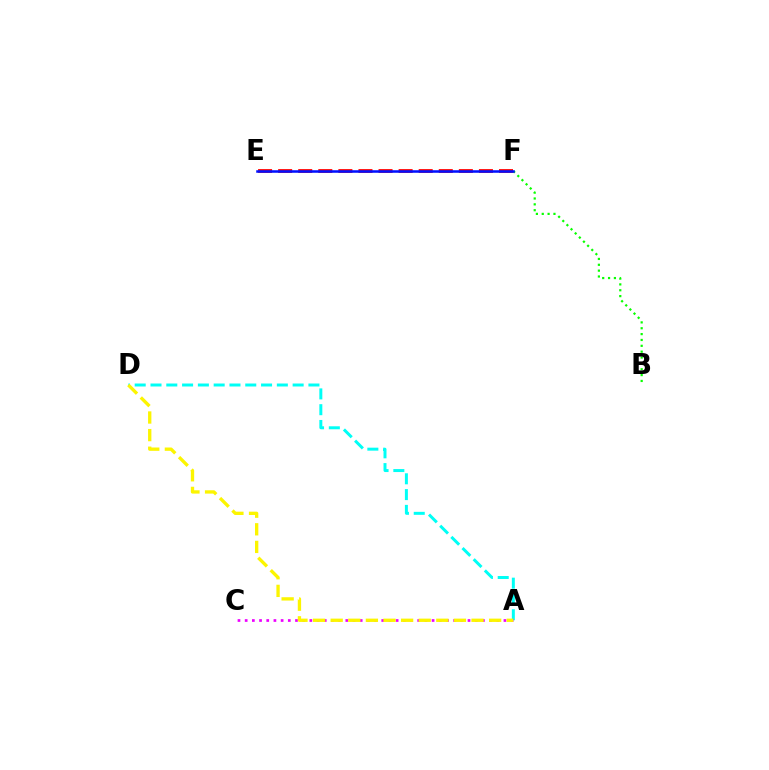{('A', 'D'): [{'color': '#00fff6', 'line_style': 'dashed', 'thickness': 2.15}, {'color': '#fcf500', 'line_style': 'dashed', 'thickness': 2.39}], ('A', 'C'): [{'color': '#ee00ff', 'line_style': 'dotted', 'thickness': 1.95}], ('E', 'F'): [{'color': '#ff0000', 'line_style': 'dashed', 'thickness': 2.73}, {'color': '#0010ff', 'line_style': 'solid', 'thickness': 1.82}], ('B', 'F'): [{'color': '#08ff00', 'line_style': 'dotted', 'thickness': 1.59}]}